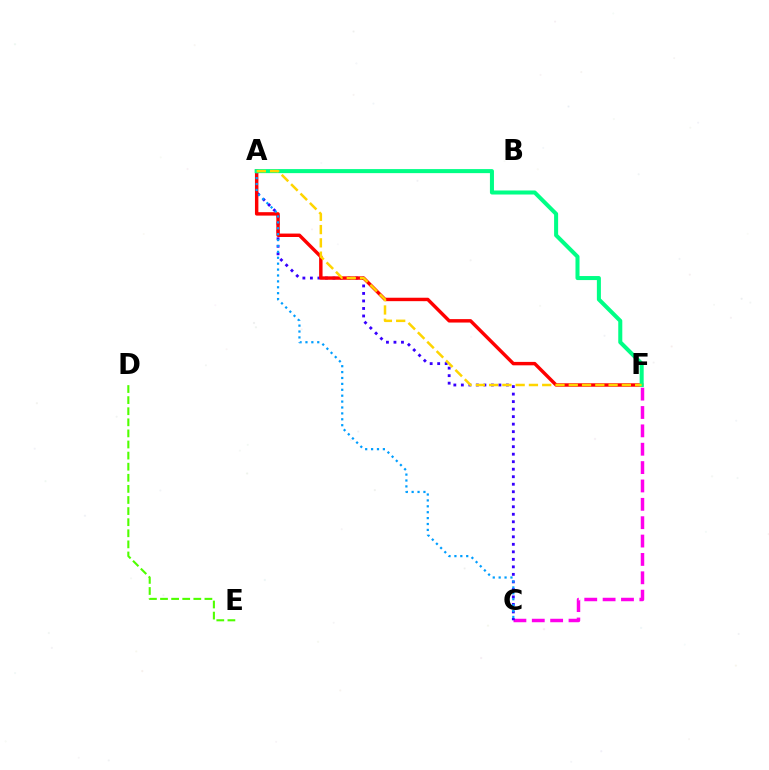{('C', 'F'): [{'color': '#ff00ed', 'line_style': 'dashed', 'thickness': 2.5}], ('A', 'C'): [{'color': '#3700ff', 'line_style': 'dotted', 'thickness': 2.04}, {'color': '#009eff', 'line_style': 'dotted', 'thickness': 1.6}], ('A', 'F'): [{'color': '#ff0000', 'line_style': 'solid', 'thickness': 2.47}, {'color': '#00ff86', 'line_style': 'solid', 'thickness': 2.9}, {'color': '#ffd500', 'line_style': 'dashed', 'thickness': 1.8}], ('D', 'E'): [{'color': '#4fff00', 'line_style': 'dashed', 'thickness': 1.51}]}